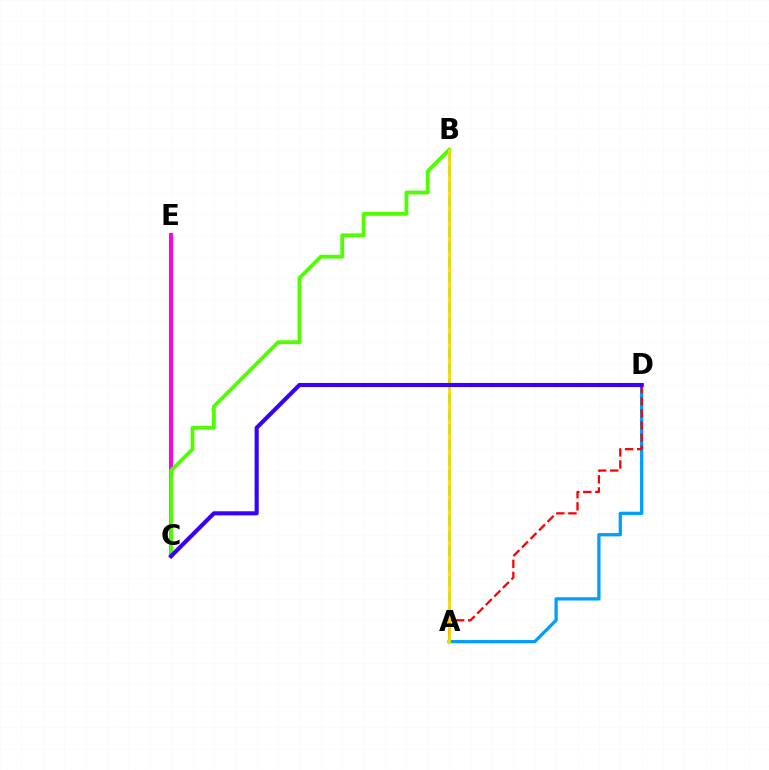{('C', 'E'): [{'color': '#ff00ed', 'line_style': 'solid', 'thickness': 2.93}], ('A', 'D'): [{'color': '#009eff', 'line_style': 'solid', 'thickness': 2.35}, {'color': '#ff0000', 'line_style': 'dashed', 'thickness': 1.64}], ('A', 'B'): [{'color': '#00ff86', 'line_style': 'dashed', 'thickness': 2.06}, {'color': '#ffd500', 'line_style': 'solid', 'thickness': 1.94}], ('B', 'C'): [{'color': '#4fff00', 'line_style': 'solid', 'thickness': 2.74}], ('C', 'D'): [{'color': '#3700ff', 'line_style': 'solid', 'thickness': 2.96}]}